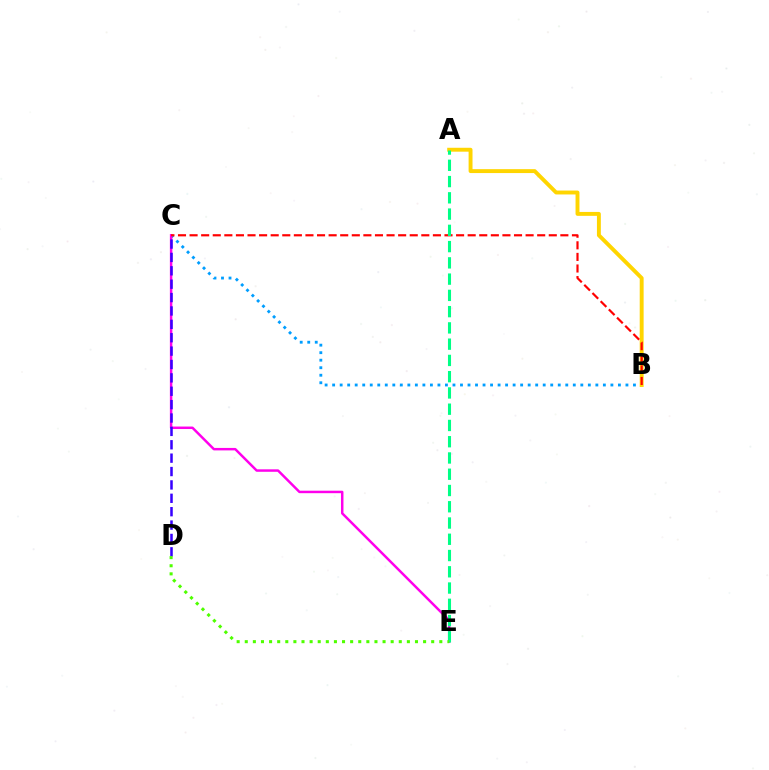{('B', 'C'): [{'color': '#009eff', 'line_style': 'dotted', 'thickness': 2.04}, {'color': '#ff0000', 'line_style': 'dashed', 'thickness': 1.57}], ('C', 'E'): [{'color': '#ff00ed', 'line_style': 'solid', 'thickness': 1.78}], ('A', 'B'): [{'color': '#ffd500', 'line_style': 'solid', 'thickness': 2.81}], ('C', 'D'): [{'color': '#3700ff', 'line_style': 'dashed', 'thickness': 1.82}], ('A', 'E'): [{'color': '#00ff86', 'line_style': 'dashed', 'thickness': 2.21}], ('D', 'E'): [{'color': '#4fff00', 'line_style': 'dotted', 'thickness': 2.2}]}